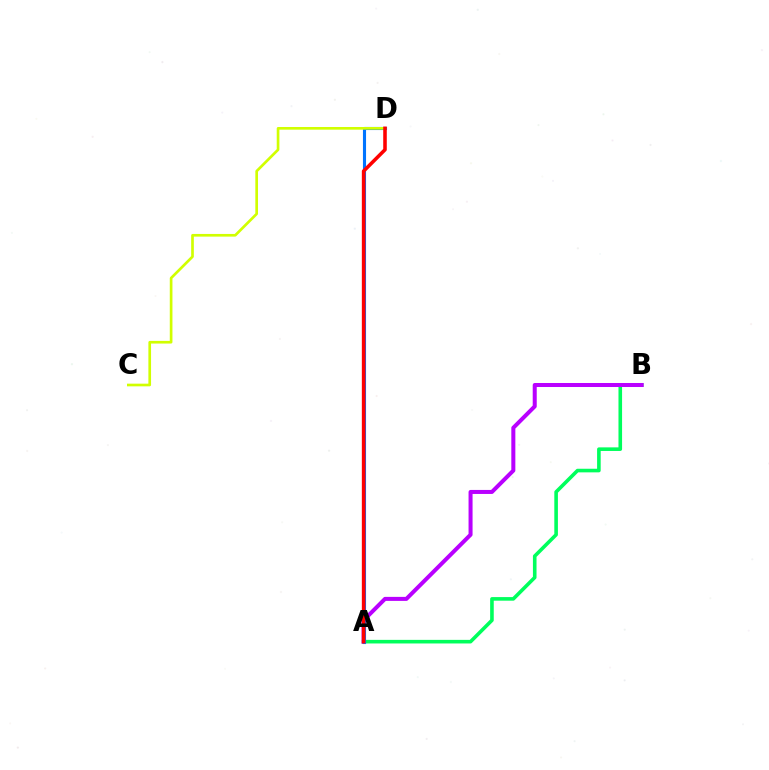{('A', 'B'): [{'color': '#00ff5c', 'line_style': 'solid', 'thickness': 2.59}, {'color': '#b900ff', 'line_style': 'solid', 'thickness': 2.89}], ('A', 'D'): [{'color': '#0074ff', 'line_style': 'solid', 'thickness': 2.24}, {'color': '#ff0000', 'line_style': 'solid', 'thickness': 2.56}], ('C', 'D'): [{'color': '#d1ff00', 'line_style': 'solid', 'thickness': 1.93}]}